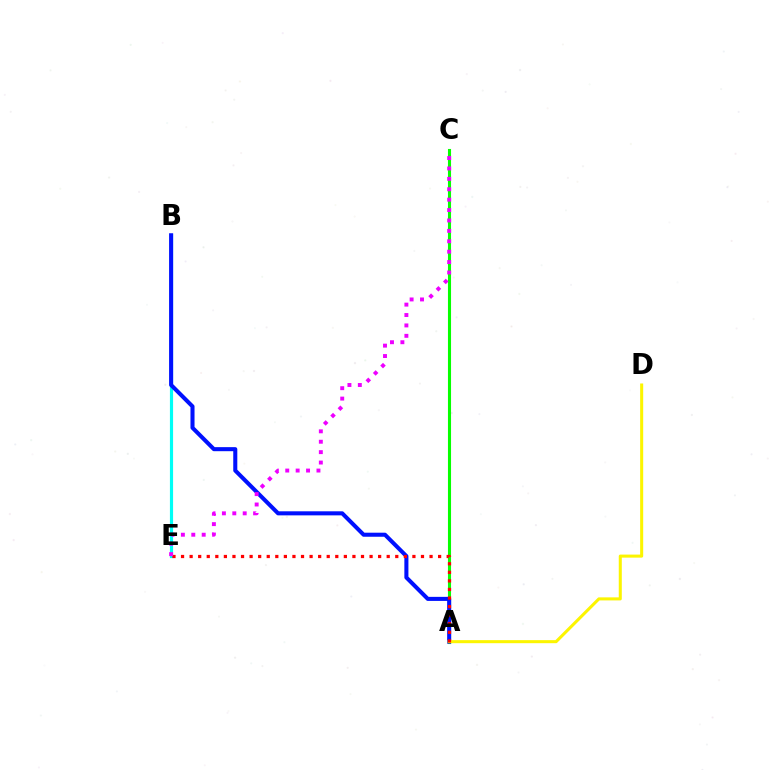{('B', 'E'): [{'color': '#00fff6', 'line_style': 'solid', 'thickness': 2.28}], ('A', 'C'): [{'color': '#08ff00', 'line_style': 'solid', 'thickness': 2.22}], ('A', 'B'): [{'color': '#0010ff', 'line_style': 'solid', 'thickness': 2.92}], ('A', 'D'): [{'color': '#fcf500', 'line_style': 'solid', 'thickness': 2.19}], ('A', 'E'): [{'color': '#ff0000', 'line_style': 'dotted', 'thickness': 2.33}], ('C', 'E'): [{'color': '#ee00ff', 'line_style': 'dotted', 'thickness': 2.83}]}